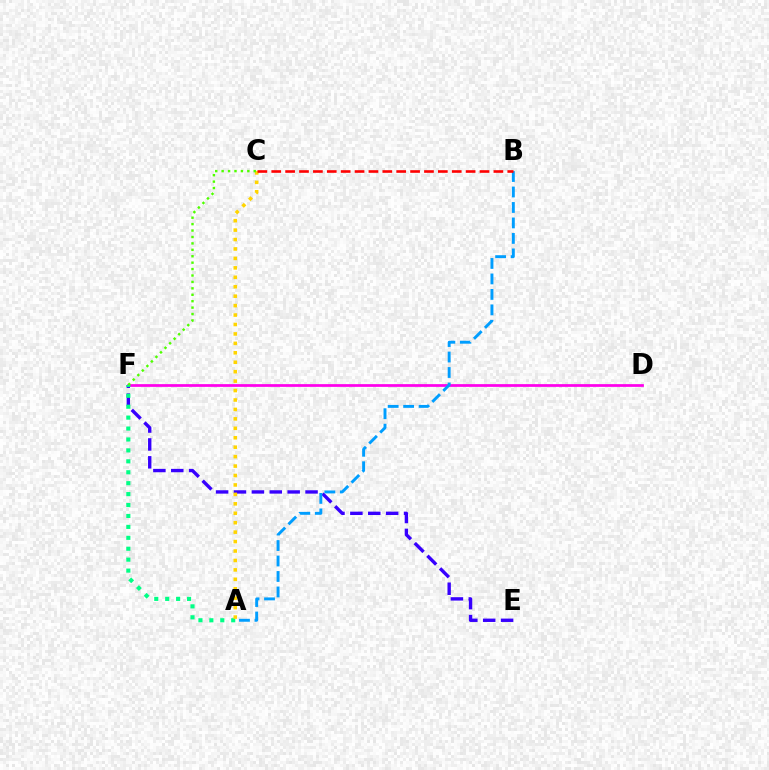{('D', 'F'): [{'color': '#ff00ed', 'line_style': 'solid', 'thickness': 1.97}], ('E', 'F'): [{'color': '#3700ff', 'line_style': 'dashed', 'thickness': 2.43}], ('A', 'B'): [{'color': '#009eff', 'line_style': 'dashed', 'thickness': 2.1}], ('A', 'F'): [{'color': '#00ff86', 'line_style': 'dotted', 'thickness': 2.97}], ('A', 'C'): [{'color': '#ffd500', 'line_style': 'dotted', 'thickness': 2.56}], ('C', 'F'): [{'color': '#4fff00', 'line_style': 'dotted', 'thickness': 1.74}], ('B', 'C'): [{'color': '#ff0000', 'line_style': 'dashed', 'thickness': 1.89}]}